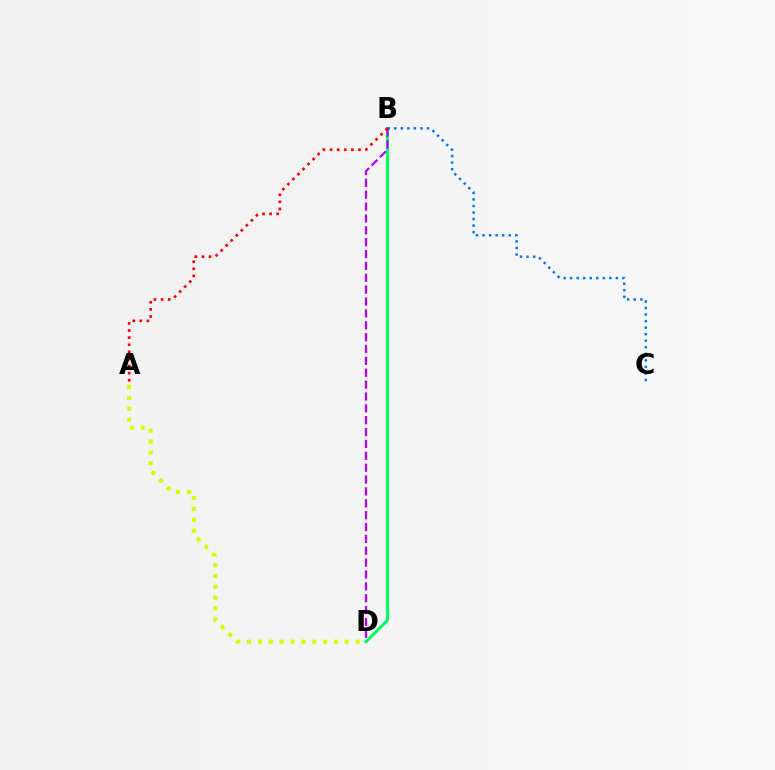{('B', 'D'): [{'color': '#00ff5c', 'line_style': 'solid', 'thickness': 2.2}, {'color': '#b900ff', 'line_style': 'dashed', 'thickness': 1.61}], ('B', 'C'): [{'color': '#0074ff', 'line_style': 'dotted', 'thickness': 1.78}], ('A', 'D'): [{'color': '#d1ff00', 'line_style': 'dotted', 'thickness': 2.95}], ('A', 'B'): [{'color': '#ff0000', 'line_style': 'dotted', 'thickness': 1.93}]}